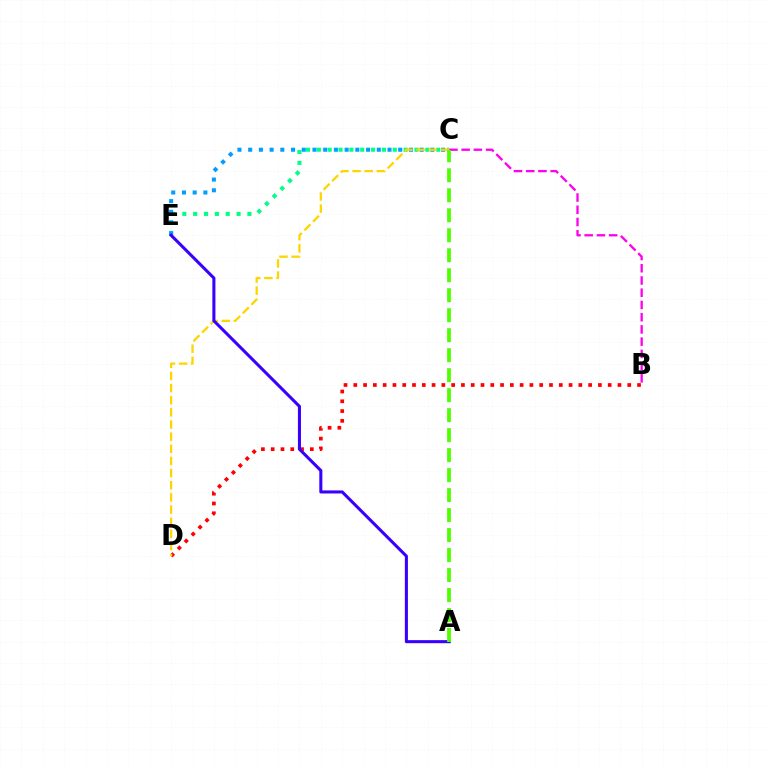{('B', 'C'): [{'color': '#ff00ed', 'line_style': 'dashed', 'thickness': 1.66}], ('B', 'D'): [{'color': '#ff0000', 'line_style': 'dotted', 'thickness': 2.66}], ('C', 'E'): [{'color': '#00ff86', 'line_style': 'dotted', 'thickness': 2.95}, {'color': '#009eff', 'line_style': 'dotted', 'thickness': 2.91}], ('C', 'D'): [{'color': '#ffd500', 'line_style': 'dashed', 'thickness': 1.65}], ('A', 'E'): [{'color': '#3700ff', 'line_style': 'solid', 'thickness': 2.2}], ('A', 'C'): [{'color': '#4fff00', 'line_style': 'dashed', 'thickness': 2.72}]}